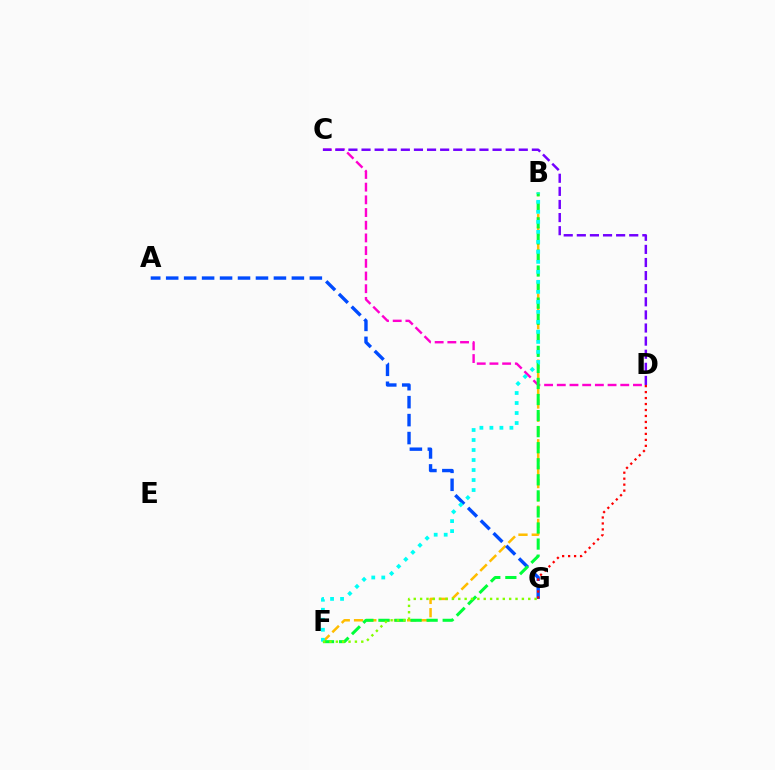{('C', 'D'): [{'color': '#ff00cf', 'line_style': 'dashed', 'thickness': 1.72}, {'color': '#7200ff', 'line_style': 'dashed', 'thickness': 1.78}], ('B', 'F'): [{'color': '#ffbd00', 'line_style': 'dashed', 'thickness': 1.8}, {'color': '#00ff39', 'line_style': 'dashed', 'thickness': 2.18}, {'color': '#00fff6', 'line_style': 'dotted', 'thickness': 2.72}], ('A', 'G'): [{'color': '#004bff', 'line_style': 'dashed', 'thickness': 2.44}], ('D', 'G'): [{'color': '#ff0000', 'line_style': 'dotted', 'thickness': 1.62}], ('F', 'G'): [{'color': '#84ff00', 'line_style': 'dotted', 'thickness': 1.73}]}